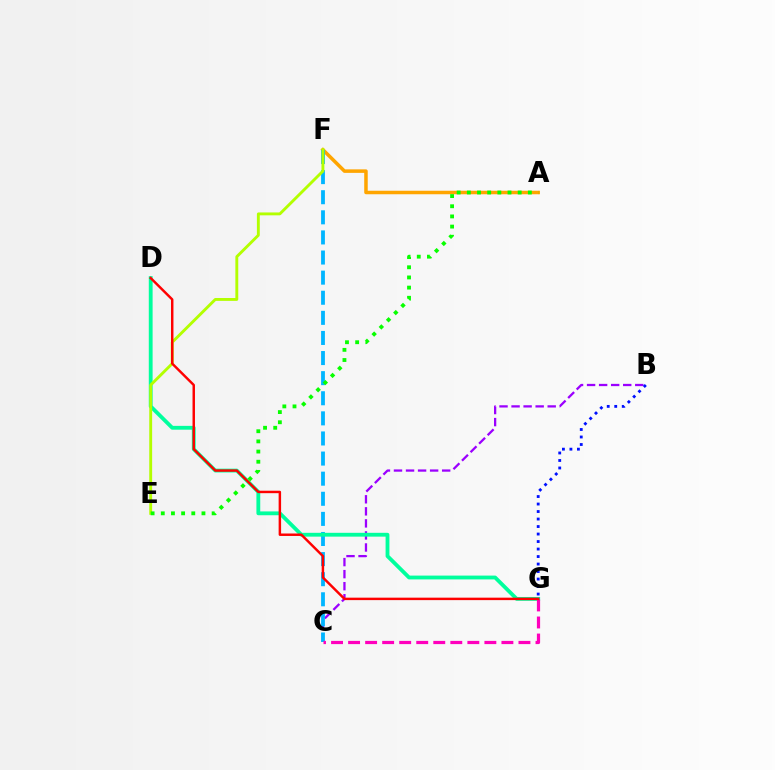{('B', 'C'): [{'color': '#9b00ff', 'line_style': 'dashed', 'thickness': 1.64}], ('A', 'F'): [{'color': '#ffa500', 'line_style': 'solid', 'thickness': 2.53}], ('B', 'G'): [{'color': '#0010ff', 'line_style': 'dotted', 'thickness': 2.04}], ('C', 'F'): [{'color': '#00b5ff', 'line_style': 'dashed', 'thickness': 2.73}], ('D', 'G'): [{'color': '#00ff9d', 'line_style': 'solid', 'thickness': 2.75}, {'color': '#ff0000', 'line_style': 'solid', 'thickness': 1.77}], ('C', 'G'): [{'color': '#ff00bd', 'line_style': 'dashed', 'thickness': 2.31}], ('E', 'F'): [{'color': '#b3ff00', 'line_style': 'solid', 'thickness': 2.07}], ('A', 'E'): [{'color': '#08ff00', 'line_style': 'dotted', 'thickness': 2.76}]}